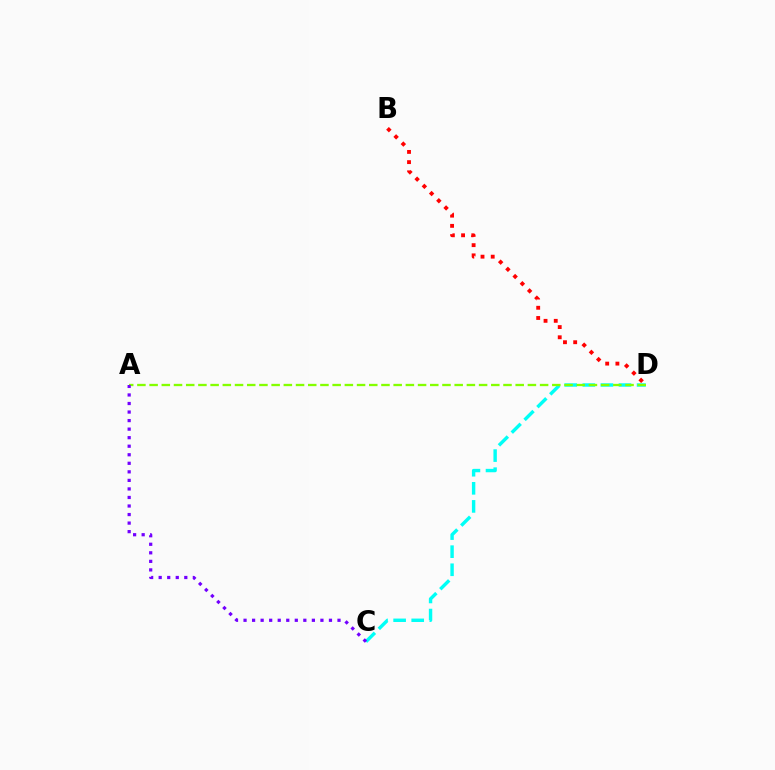{('B', 'D'): [{'color': '#ff0000', 'line_style': 'dotted', 'thickness': 2.77}], ('C', 'D'): [{'color': '#00fff6', 'line_style': 'dashed', 'thickness': 2.46}], ('A', 'D'): [{'color': '#84ff00', 'line_style': 'dashed', 'thickness': 1.66}], ('A', 'C'): [{'color': '#7200ff', 'line_style': 'dotted', 'thickness': 2.32}]}